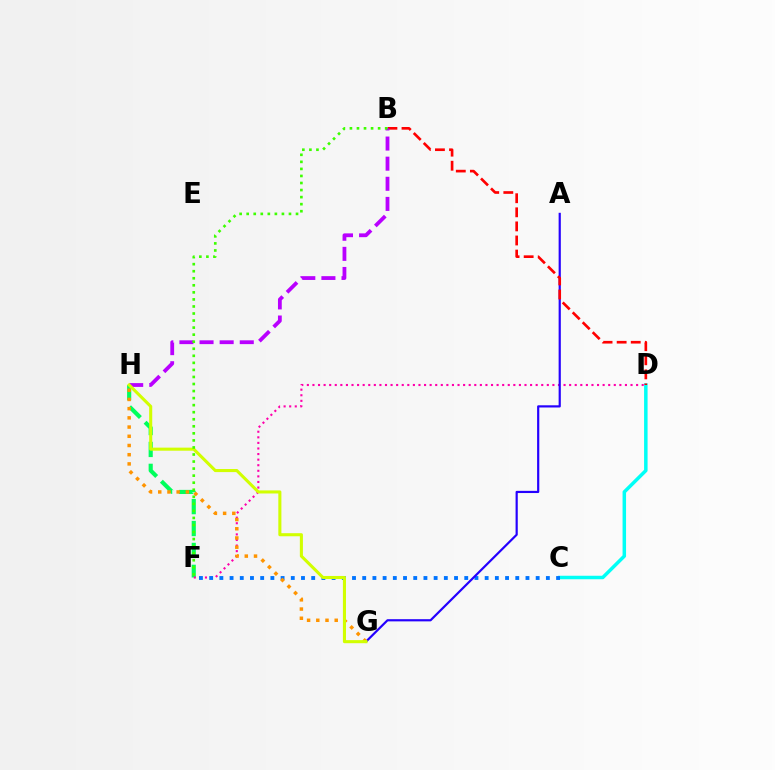{('C', 'D'): [{'color': '#00fff6', 'line_style': 'solid', 'thickness': 2.52}], ('F', 'H'): [{'color': '#00ff5c', 'line_style': 'dashed', 'thickness': 2.98}], ('D', 'F'): [{'color': '#ff00ac', 'line_style': 'dotted', 'thickness': 1.52}], ('C', 'F'): [{'color': '#0074ff', 'line_style': 'dotted', 'thickness': 2.77}], ('A', 'G'): [{'color': '#2500ff', 'line_style': 'solid', 'thickness': 1.58}], ('B', 'D'): [{'color': '#ff0000', 'line_style': 'dashed', 'thickness': 1.91}], ('B', 'H'): [{'color': '#b900ff', 'line_style': 'dashed', 'thickness': 2.73}], ('G', 'H'): [{'color': '#ff9400', 'line_style': 'dotted', 'thickness': 2.5}, {'color': '#d1ff00', 'line_style': 'solid', 'thickness': 2.21}], ('B', 'F'): [{'color': '#3dff00', 'line_style': 'dotted', 'thickness': 1.92}]}